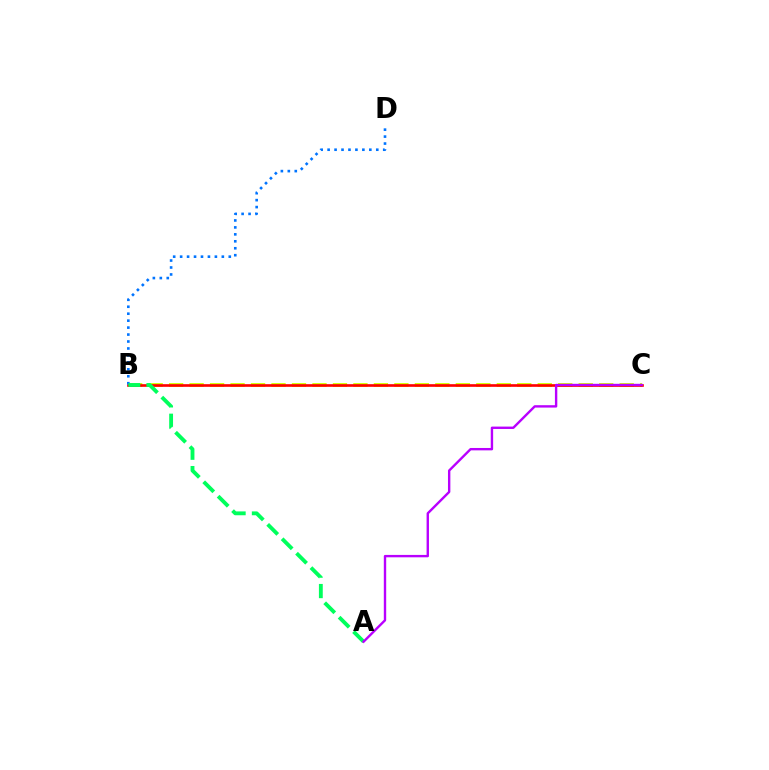{('B', 'C'): [{'color': '#d1ff00', 'line_style': 'dashed', 'thickness': 2.78}, {'color': '#ff0000', 'line_style': 'solid', 'thickness': 1.91}], ('B', 'D'): [{'color': '#0074ff', 'line_style': 'dotted', 'thickness': 1.89}], ('A', 'B'): [{'color': '#00ff5c', 'line_style': 'dashed', 'thickness': 2.77}], ('A', 'C'): [{'color': '#b900ff', 'line_style': 'solid', 'thickness': 1.72}]}